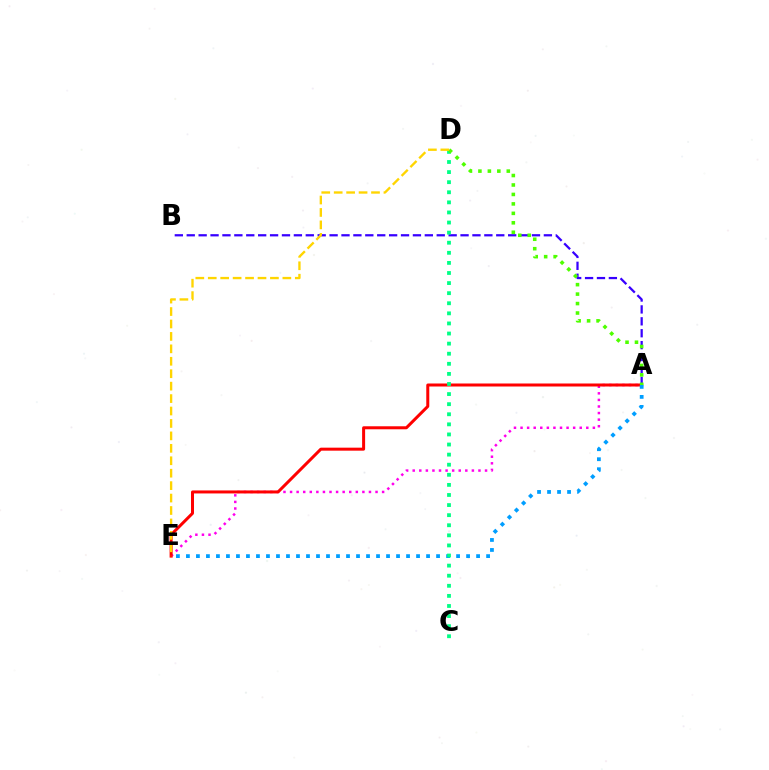{('A', 'E'): [{'color': '#ff00ed', 'line_style': 'dotted', 'thickness': 1.79}, {'color': '#ff0000', 'line_style': 'solid', 'thickness': 2.16}, {'color': '#009eff', 'line_style': 'dotted', 'thickness': 2.72}], ('A', 'B'): [{'color': '#3700ff', 'line_style': 'dashed', 'thickness': 1.62}], ('C', 'D'): [{'color': '#00ff86', 'line_style': 'dotted', 'thickness': 2.74}], ('A', 'D'): [{'color': '#4fff00', 'line_style': 'dotted', 'thickness': 2.57}], ('D', 'E'): [{'color': '#ffd500', 'line_style': 'dashed', 'thickness': 1.69}]}